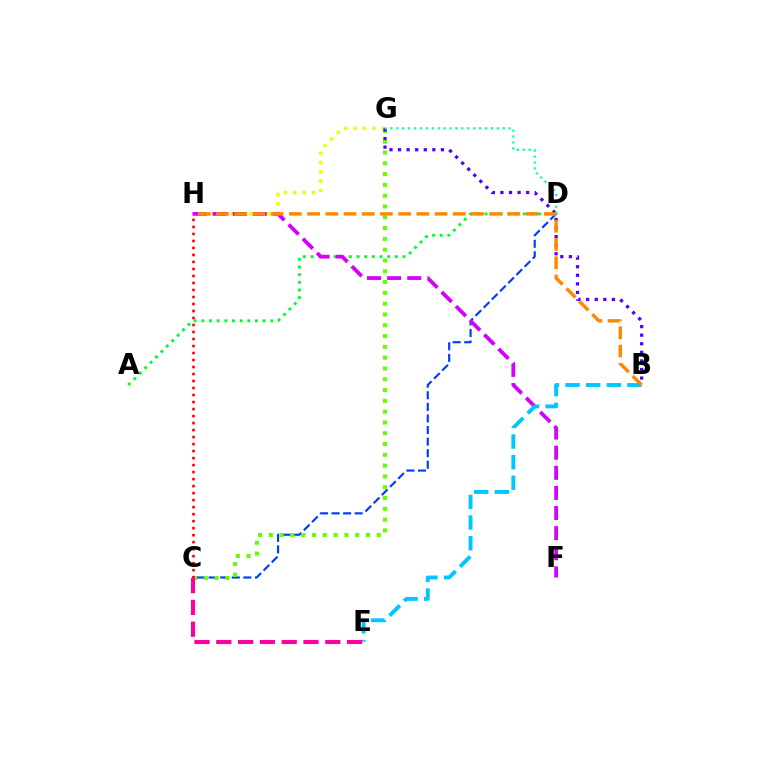{('C', 'D'): [{'color': '#003fff', 'line_style': 'dashed', 'thickness': 1.57}], ('A', 'D'): [{'color': '#00ff27', 'line_style': 'dotted', 'thickness': 2.08}], ('G', 'H'): [{'color': '#eeff00', 'line_style': 'dotted', 'thickness': 2.54}], ('F', 'H'): [{'color': '#d600ff', 'line_style': 'dashed', 'thickness': 2.73}], ('C', 'G'): [{'color': '#66ff00', 'line_style': 'dotted', 'thickness': 2.93}], ('B', 'G'): [{'color': '#4f00ff', 'line_style': 'dotted', 'thickness': 2.33}], ('C', 'H'): [{'color': '#ff0000', 'line_style': 'dotted', 'thickness': 1.9}], ('B', 'E'): [{'color': '#00c7ff', 'line_style': 'dashed', 'thickness': 2.8}], ('C', 'E'): [{'color': '#ff00a0', 'line_style': 'dashed', 'thickness': 2.96}], ('B', 'H'): [{'color': '#ff8800', 'line_style': 'dashed', 'thickness': 2.47}], ('D', 'G'): [{'color': '#00ffaf', 'line_style': 'dotted', 'thickness': 1.61}]}